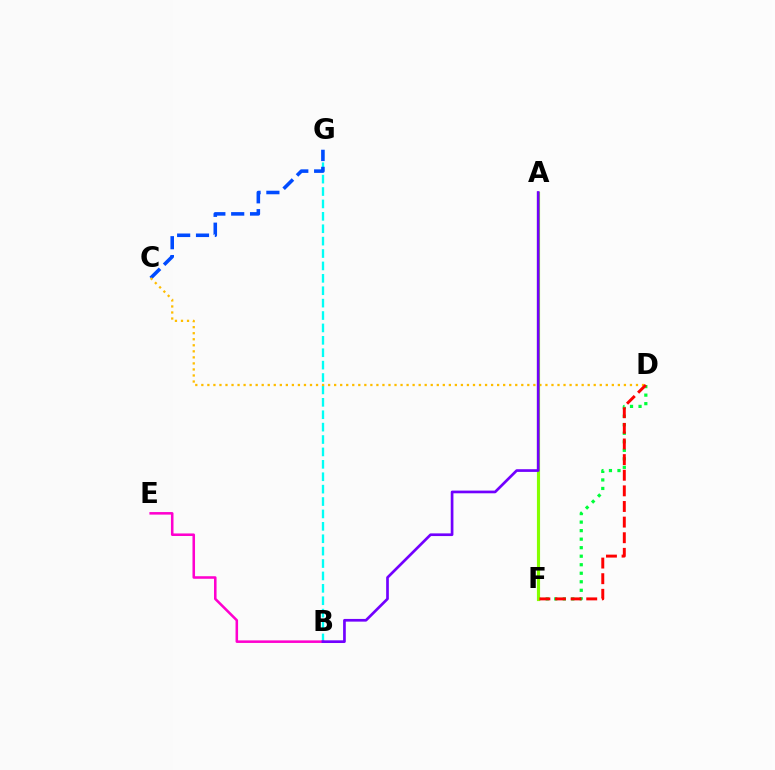{('D', 'F'): [{'color': '#00ff39', 'line_style': 'dotted', 'thickness': 2.32}, {'color': '#ff0000', 'line_style': 'dashed', 'thickness': 2.12}], ('B', 'G'): [{'color': '#00fff6', 'line_style': 'dashed', 'thickness': 1.68}], ('C', 'G'): [{'color': '#004bff', 'line_style': 'dashed', 'thickness': 2.56}], ('C', 'D'): [{'color': '#ffbd00', 'line_style': 'dotted', 'thickness': 1.64}], ('A', 'F'): [{'color': '#84ff00', 'line_style': 'solid', 'thickness': 2.27}], ('B', 'E'): [{'color': '#ff00cf', 'line_style': 'solid', 'thickness': 1.84}], ('A', 'B'): [{'color': '#7200ff', 'line_style': 'solid', 'thickness': 1.93}]}